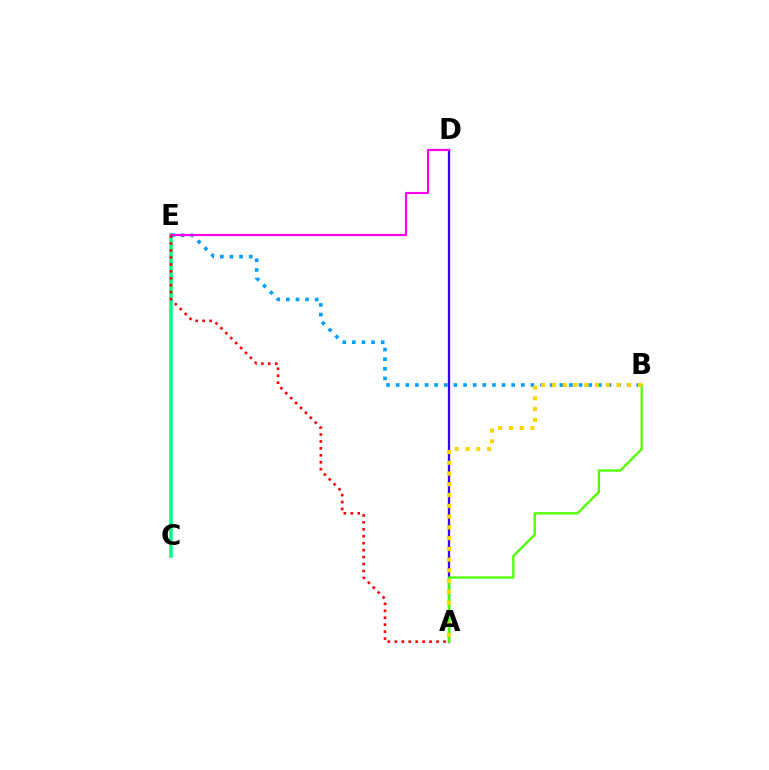{('A', 'D'): [{'color': '#3700ff', 'line_style': 'solid', 'thickness': 1.65}], ('C', 'E'): [{'color': '#00ff86', 'line_style': 'solid', 'thickness': 2.54}], ('B', 'E'): [{'color': '#009eff', 'line_style': 'dotted', 'thickness': 2.62}], ('A', 'B'): [{'color': '#4fff00', 'line_style': 'solid', 'thickness': 1.66}, {'color': '#ffd500', 'line_style': 'dotted', 'thickness': 2.92}], ('D', 'E'): [{'color': '#ff00ed', 'line_style': 'solid', 'thickness': 1.56}], ('A', 'E'): [{'color': '#ff0000', 'line_style': 'dotted', 'thickness': 1.89}]}